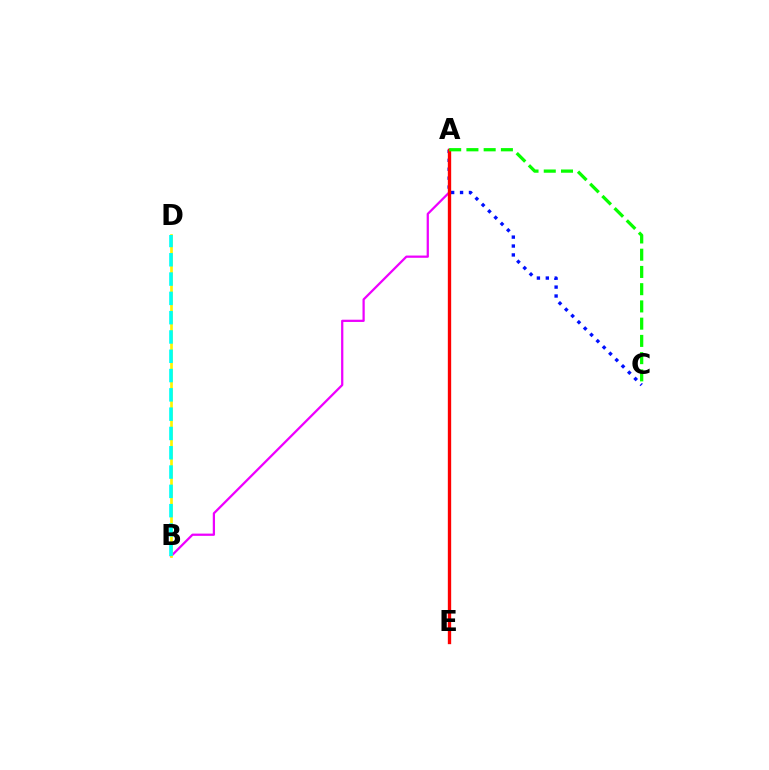{('A', 'B'): [{'color': '#ee00ff', 'line_style': 'solid', 'thickness': 1.62}], ('A', 'C'): [{'color': '#0010ff', 'line_style': 'dotted', 'thickness': 2.42}, {'color': '#08ff00', 'line_style': 'dashed', 'thickness': 2.34}], ('B', 'D'): [{'color': '#fcf500', 'line_style': 'solid', 'thickness': 1.93}, {'color': '#00fff6', 'line_style': 'dashed', 'thickness': 2.62}], ('A', 'E'): [{'color': '#ff0000', 'line_style': 'solid', 'thickness': 2.41}]}